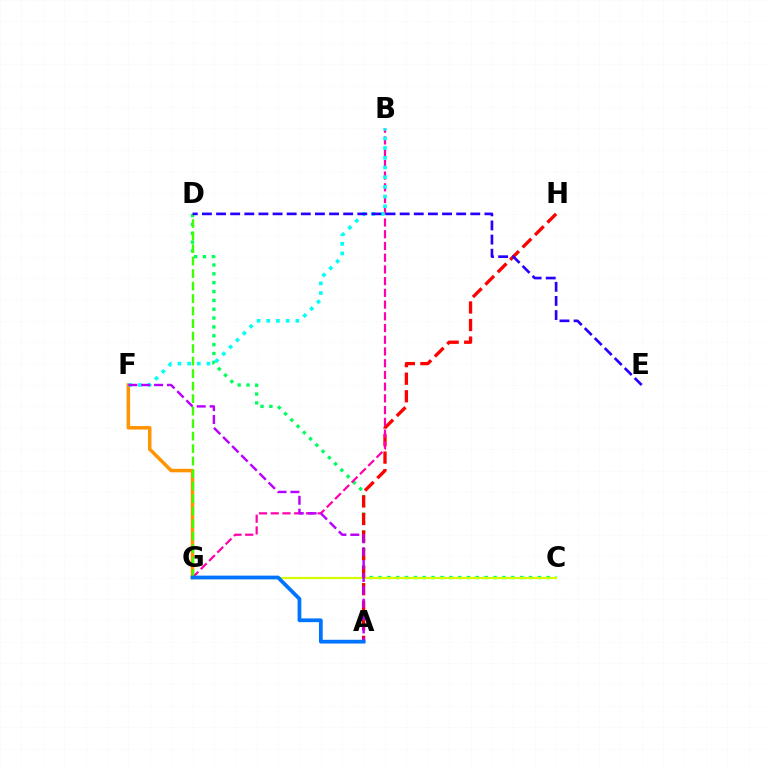{('C', 'D'): [{'color': '#00ff5c', 'line_style': 'dotted', 'thickness': 2.4}], ('C', 'G'): [{'color': '#d1ff00', 'line_style': 'solid', 'thickness': 1.58}], ('A', 'H'): [{'color': '#ff0000', 'line_style': 'dashed', 'thickness': 2.38}], ('F', 'G'): [{'color': '#ff9400', 'line_style': 'solid', 'thickness': 2.52}], ('B', 'G'): [{'color': '#ff00ac', 'line_style': 'dashed', 'thickness': 1.59}], ('B', 'F'): [{'color': '#00fff6', 'line_style': 'dotted', 'thickness': 2.63}], ('A', 'F'): [{'color': '#b900ff', 'line_style': 'dashed', 'thickness': 1.75}], ('D', 'G'): [{'color': '#3dff00', 'line_style': 'dashed', 'thickness': 1.7}], ('D', 'E'): [{'color': '#2500ff', 'line_style': 'dashed', 'thickness': 1.92}], ('A', 'G'): [{'color': '#0074ff', 'line_style': 'solid', 'thickness': 2.7}]}